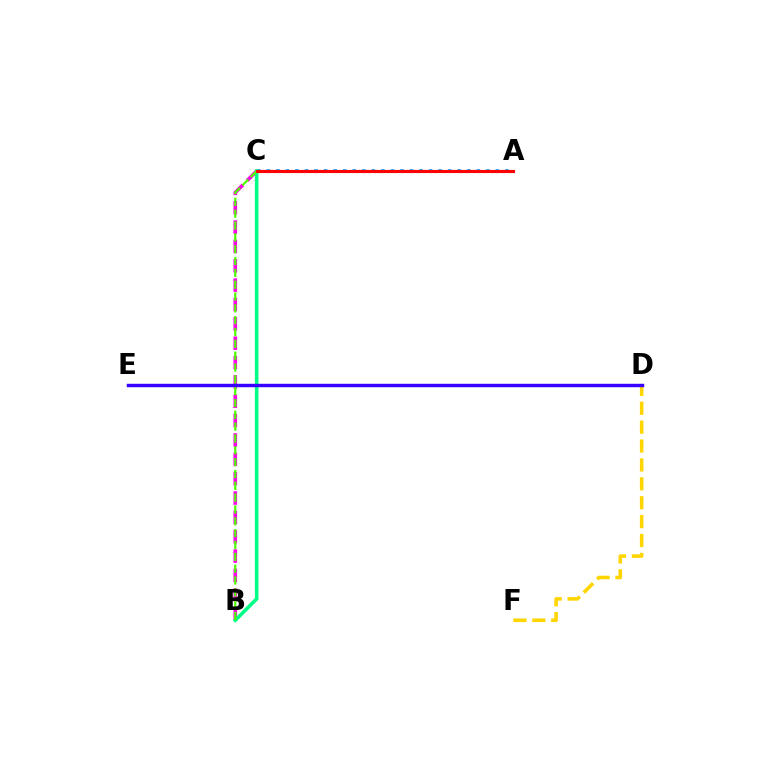{('B', 'C'): [{'color': '#ff00ed', 'line_style': 'dashed', 'thickness': 2.63}, {'color': '#00ff86', 'line_style': 'solid', 'thickness': 2.57}, {'color': '#4fff00', 'line_style': 'dashed', 'thickness': 1.61}], ('A', 'C'): [{'color': '#009eff', 'line_style': 'dotted', 'thickness': 2.59}, {'color': '#ff0000', 'line_style': 'solid', 'thickness': 2.25}], ('D', 'F'): [{'color': '#ffd500', 'line_style': 'dashed', 'thickness': 2.57}], ('D', 'E'): [{'color': '#3700ff', 'line_style': 'solid', 'thickness': 2.46}]}